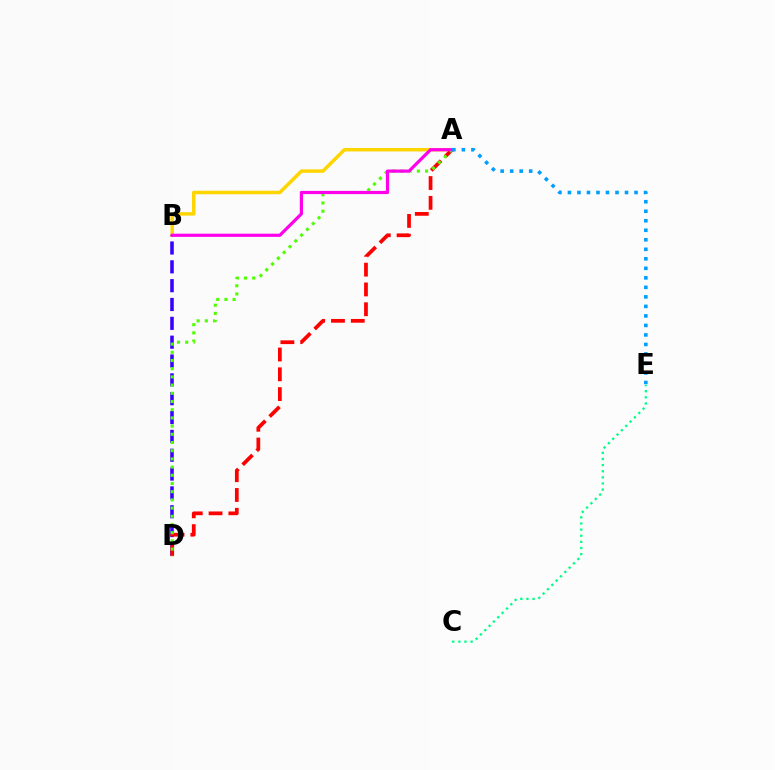{('A', 'B'): [{'color': '#ffd500', 'line_style': 'solid', 'thickness': 2.5}, {'color': '#ff00ed', 'line_style': 'solid', 'thickness': 2.3}], ('B', 'D'): [{'color': '#3700ff', 'line_style': 'dashed', 'thickness': 2.56}], ('A', 'D'): [{'color': '#ff0000', 'line_style': 'dashed', 'thickness': 2.69}, {'color': '#4fff00', 'line_style': 'dotted', 'thickness': 2.23}], ('A', 'E'): [{'color': '#009eff', 'line_style': 'dotted', 'thickness': 2.58}], ('C', 'E'): [{'color': '#00ff86', 'line_style': 'dotted', 'thickness': 1.66}]}